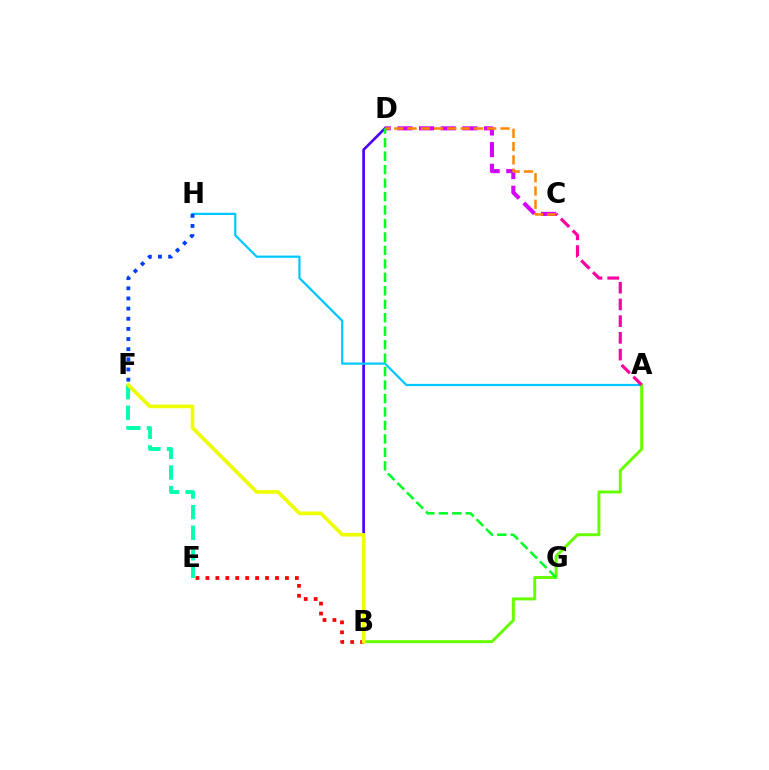{('B', 'D'): [{'color': '#4f00ff', 'line_style': 'solid', 'thickness': 1.93}], ('A', 'H'): [{'color': '#00c7ff', 'line_style': 'solid', 'thickness': 1.59}], ('E', 'F'): [{'color': '#00ffaf', 'line_style': 'dashed', 'thickness': 2.79}], ('C', 'D'): [{'color': '#d600ff', 'line_style': 'dashed', 'thickness': 2.94}, {'color': '#ff8800', 'line_style': 'dashed', 'thickness': 1.8}], ('B', 'E'): [{'color': '#ff0000', 'line_style': 'dotted', 'thickness': 2.7}], ('A', 'B'): [{'color': '#66ff00', 'line_style': 'solid', 'thickness': 2.13}], ('F', 'H'): [{'color': '#003fff', 'line_style': 'dotted', 'thickness': 2.76}], ('D', 'G'): [{'color': '#00ff27', 'line_style': 'dashed', 'thickness': 1.83}], ('B', 'F'): [{'color': '#eeff00', 'line_style': 'solid', 'thickness': 2.63}], ('A', 'C'): [{'color': '#ff00a0', 'line_style': 'dashed', 'thickness': 2.27}]}